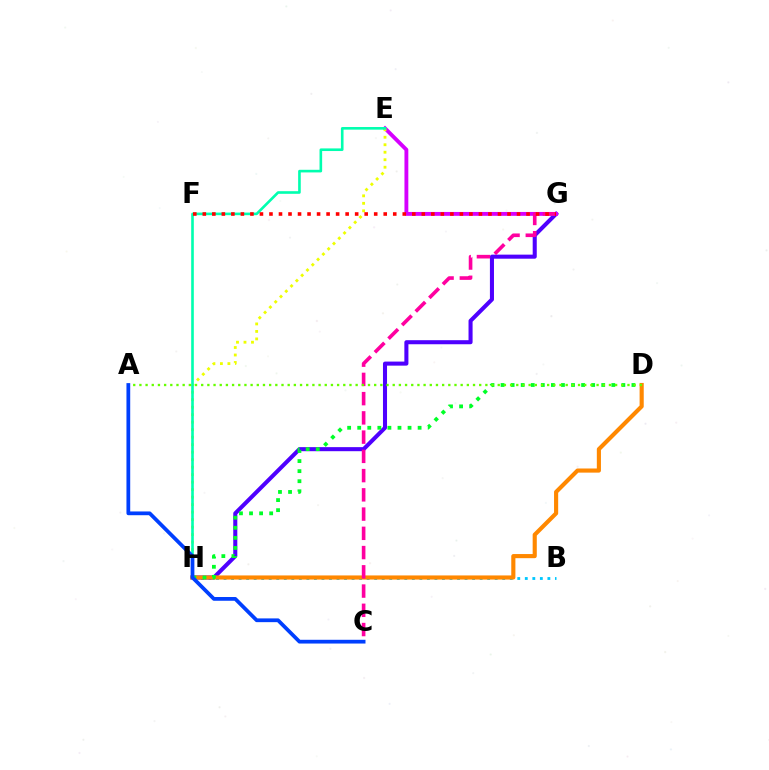{('B', 'H'): [{'color': '#00c7ff', 'line_style': 'dotted', 'thickness': 2.05}], ('G', 'H'): [{'color': '#4f00ff', 'line_style': 'solid', 'thickness': 2.92}], ('D', 'H'): [{'color': '#ff8800', 'line_style': 'solid', 'thickness': 2.97}, {'color': '#00ff27', 'line_style': 'dotted', 'thickness': 2.74}], ('E', 'G'): [{'color': '#d600ff', 'line_style': 'solid', 'thickness': 2.78}], ('E', 'H'): [{'color': '#eeff00', 'line_style': 'dotted', 'thickness': 2.04}, {'color': '#00ffaf', 'line_style': 'solid', 'thickness': 1.89}], ('C', 'G'): [{'color': '#ff00a0', 'line_style': 'dashed', 'thickness': 2.61}], ('A', 'D'): [{'color': '#66ff00', 'line_style': 'dotted', 'thickness': 1.68}], ('F', 'G'): [{'color': '#ff0000', 'line_style': 'dotted', 'thickness': 2.59}], ('A', 'C'): [{'color': '#003fff', 'line_style': 'solid', 'thickness': 2.7}]}